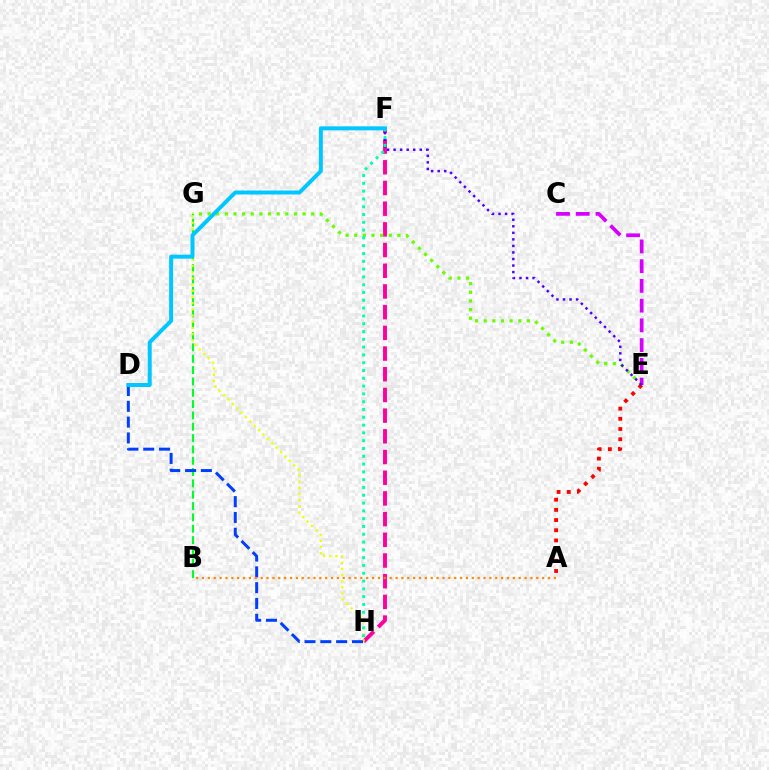{('F', 'H'): [{'color': '#ff00a0', 'line_style': 'dashed', 'thickness': 2.81}, {'color': '#00ffaf', 'line_style': 'dotted', 'thickness': 2.12}], ('E', 'G'): [{'color': '#66ff00', 'line_style': 'dotted', 'thickness': 2.35}], ('B', 'G'): [{'color': '#00ff27', 'line_style': 'dashed', 'thickness': 1.54}], ('C', 'E'): [{'color': '#d600ff', 'line_style': 'dashed', 'thickness': 2.68}], ('G', 'H'): [{'color': '#eeff00', 'line_style': 'dotted', 'thickness': 1.68}], ('D', 'H'): [{'color': '#003fff', 'line_style': 'dashed', 'thickness': 2.15}], ('A', 'E'): [{'color': '#ff0000', 'line_style': 'dotted', 'thickness': 2.77}], ('E', 'F'): [{'color': '#4f00ff', 'line_style': 'dotted', 'thickness': 1.78}], ('A', 'B'): [{'color': '#ff8800', 'line_style': 'dotted', 'thickness': 1.59}], ('D', 'F'): [{'color': '#00c7ff', 'line_style': 'solid', 'thickness': 2.86}]}